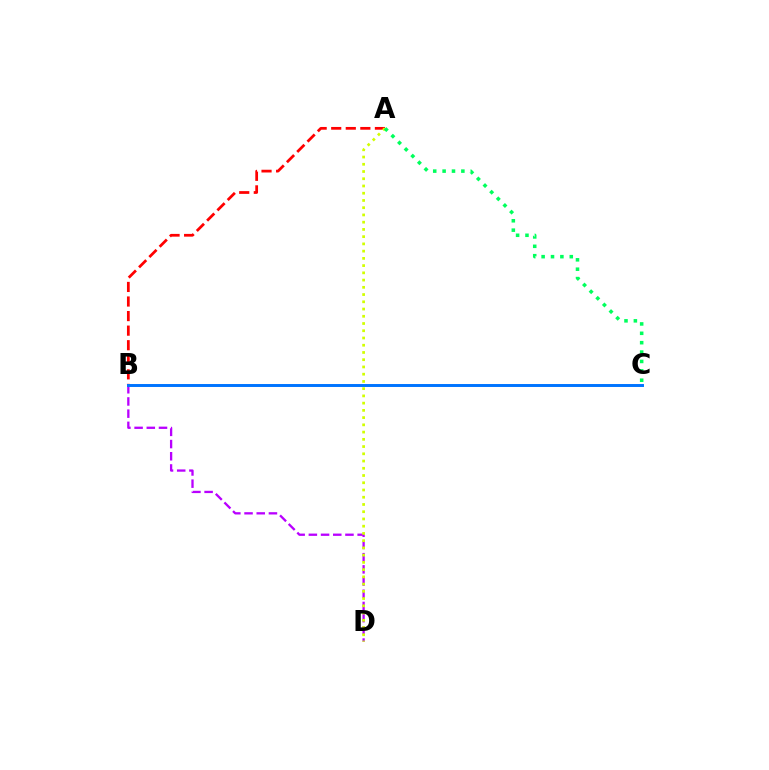{('B', 'D'): [{'color': '#b900ff', 'line_style': 'dashed', 'thickness': 1.66}], ('A', 'B'): [{'color': '#ff0000', 'line_style': 'dashed', 'thickness': 1.98}], ('A', 'D'): [{'color': '#d1ff00', 'line_style': 'dotted', 'thickness': 1.97}], ('A', 'C'): [{'color': '#00ff5c', 'line_style': 'dotted', 'thickness': 2.55}], ('B', 'C'): [{'color': '#0074ff', 'line_style': 'solid', 'thickness': 2.12}]}